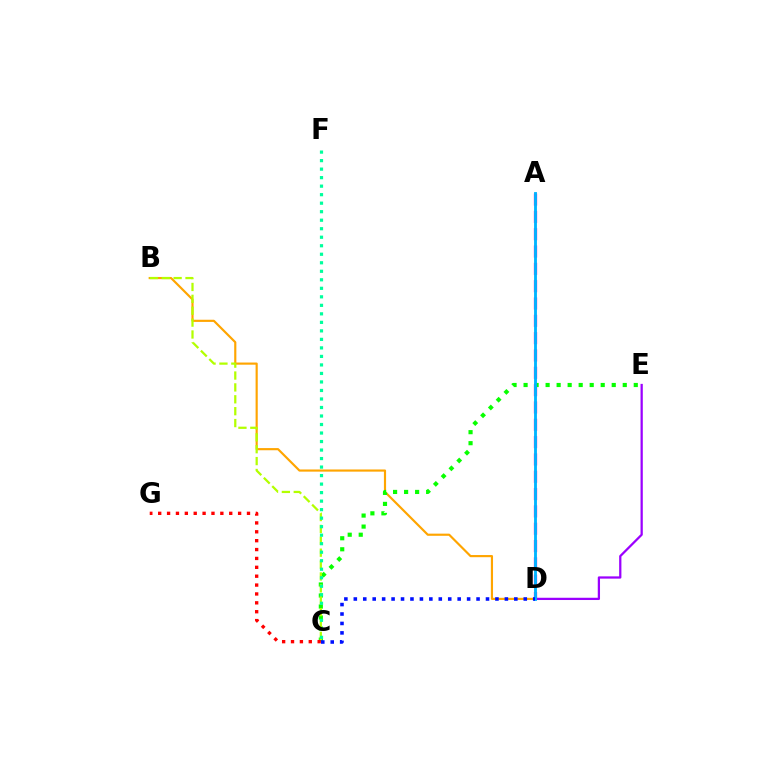{('B', 'D'): [{'color': '#ffa500', 'line_style': 'solid', 'thickness': 1.56}], ('A', 'D'): [{'color': '#ff00bd', 'line_style': 'dashed', 'thickness': 2.35}, {'color': '#00b5ff', 'line_style': 'solid', 'thickness': 2.06}], ('D', 'E'): [{'color': '#9b00ff', 'line_style': 'solid', 'thickness': 1.63}], ('C', 'E'): [{'color': '#08ff00', 'line_style': 'dotted', 'thickness': 2.99}], ('B', 'C'): [{'color': '#b3ff00', 'line_style': 'dashed', 'thickness': 1.61}], ('C', 'G'): [{'color': '#ff0000', 'line_style': 'dotted', 'thickness': 2.41}], ('C', 'F'): [{'color': '#00ff9d', 'line_style': 'dotted', 'thickness': 2.31}], ('C', 'D'): [{'color': '#0010ff', 'line_style': 'dotted', 'thickness': 2.57}]}